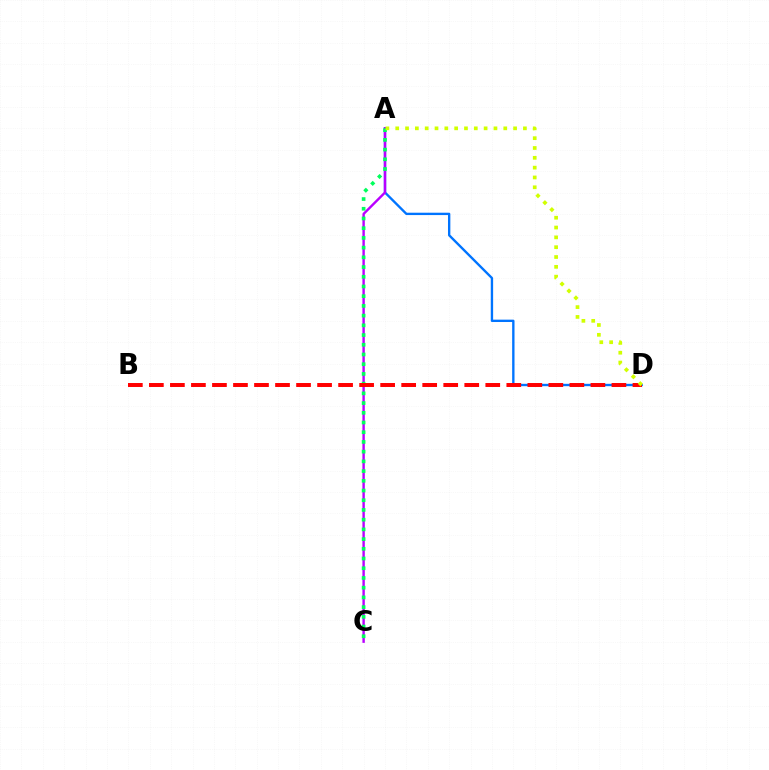{('A', 'D'): [{'color': '#0074ff', 'line_style': 'solid', 'thickness': 1.7}, {'color': '#d1ff00', 'line_style': 'dotted', 'thickness': 2.67}], ('A', 'C'): [{'color': '#b900ff', 'line_style': 'solid', 'thickness': 1.73}, {'color': '#00ff5c', 'line_style': 'dotted', 'thickness': 2.64}], ('B', 'D'): [{'color': '#ff0000', 'line_style': 'dashed', 'thickness': 2.86}]}